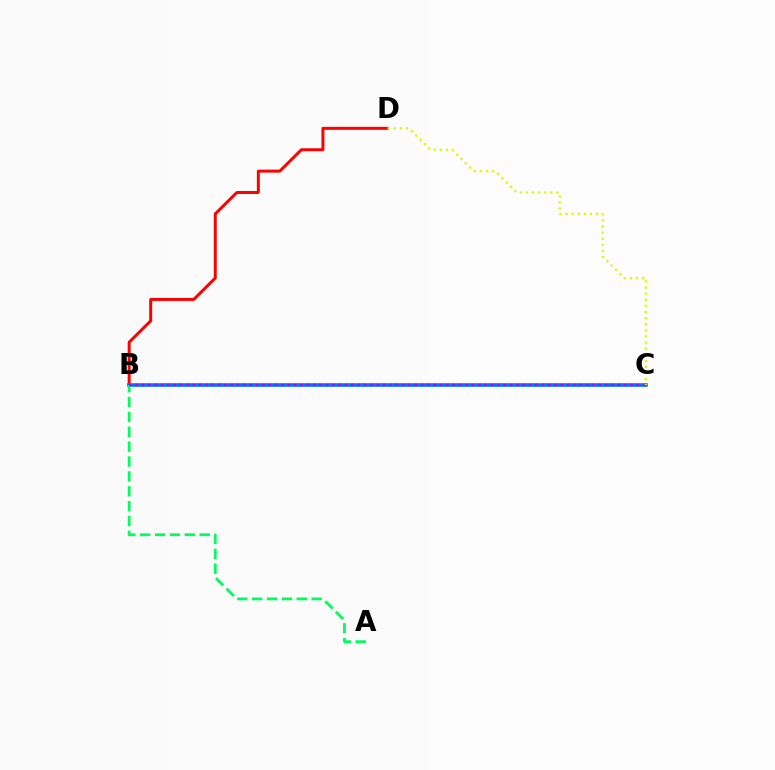{('B', 'D'): [{'color': '#ff0000', 'line_style': 'solid', 'thickness': 2.14}], ('B', 'C'): [{'color': '#0074ff', 'line_style': 'solid', 'thickness': 2.59}, {'color': '#b900ff', 'line_style': 'dotted', 'thickness': 1.72}], ('A', 'B'): [{'color': '#00ff5c', 'line_style': 'dashed', 'thickness': 2.02}], ('C', 'D'): [{'color': '#d1ff00', 'line_style': 'dotted', 'thickness': 1.66}]}